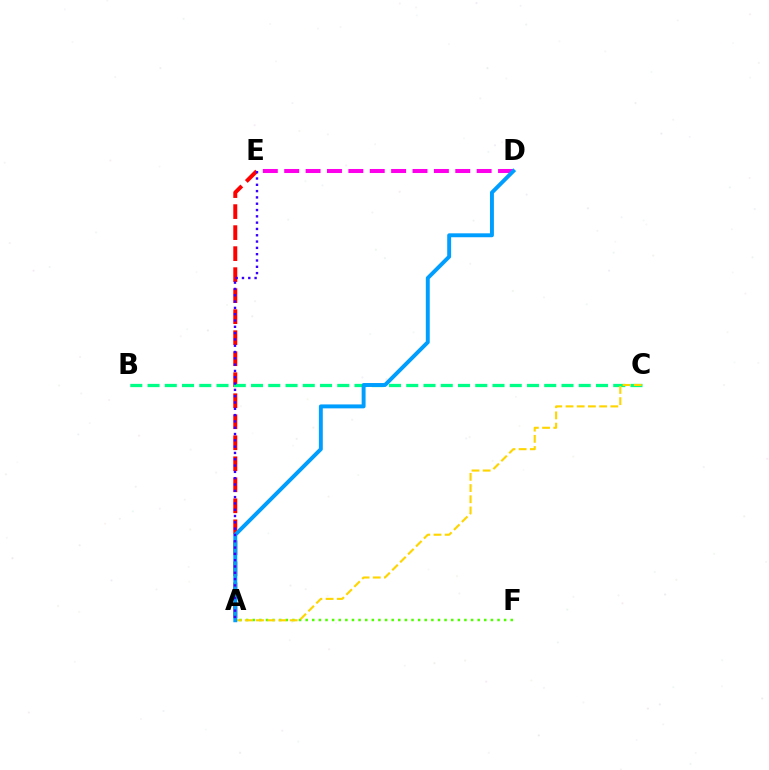{('D', 'E'): [{'color': '#ff00ed', 'line_style': 'dashed', 'thickness': 2.9}], ('A', 'E'): [{'color': '#ff0000', 'line_style': 'dashed', 'thickness': 2.85}, {'color': '#3700ff', 'line_style': 'dotted', 'thickness': 1.71}], ('A', 'F'): [{'color': '#4fff00', 'line_style': 'dotted', 'thickness': 1.8}], ('B', 'C'): [{'color': '#00ff86', 'line_style': 'dashed', 'thickness': 2.34}], ('A', 'C'): [{'color': '#ffd500', 'line_style': 'dashed', 'thickness': 1.52}], ('A', 'D'): [{'color': '#009eff', 'line_style': 'solid', 'thickness': 2.82}]}